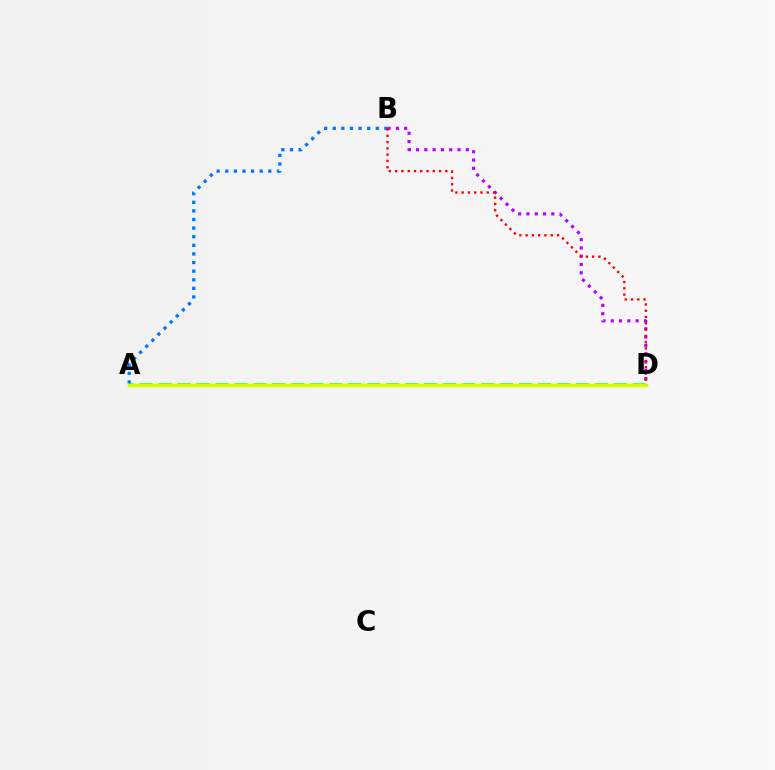{('B', 'D'): [{'color': '#b900ff', 'line_style': 'dotted', 'thickness': 2.26}, {'color': '#ff0000', 'line_style': 'dotted', 'thickness': 1.71}], ('A', 'D'): [{'color': '#00ff5c', 'line_style': 'dashed', 'thickness': 2.58}, {'color': '#d1ff00', 'line_style': 'solid', 'thickness': 2.49}], ('A', 'B'): [{'color': '#0074ff', 'line_style': 'dotted', 'thickness': 2.34}]}